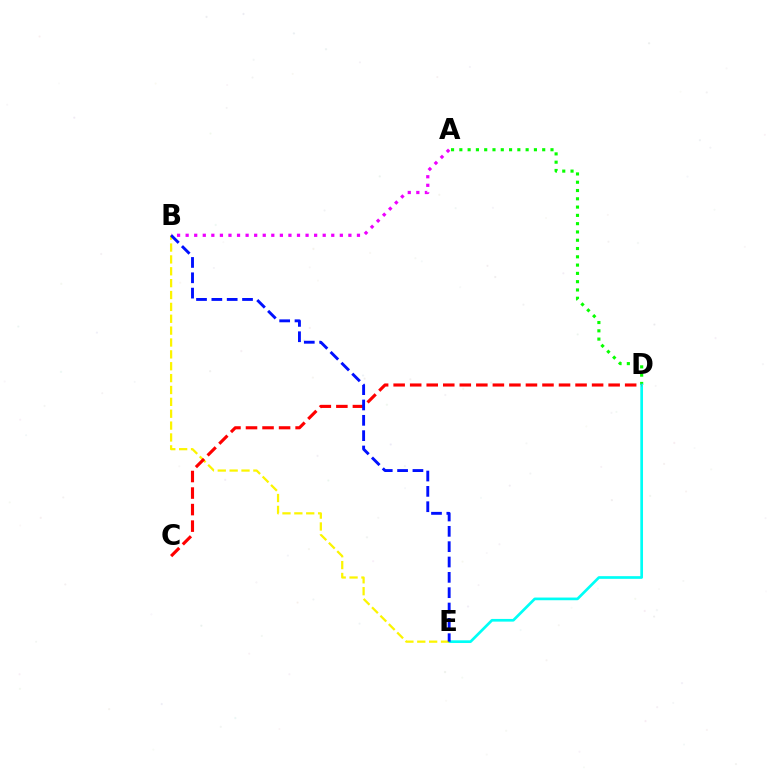{('A', 'D'): [{'color': '#08ff00', 'line_style': 'dotted', 'thickness': 2.25}], ('D', 'E'): [{'color': '#00fff6', 'line_style': 'solid', 'thickness': 1.93}], ('A', 'B'): [{'color': '#ee00ff', 'line_style': 'dotted', 'thickness': 2.33}], ('B', 'E'): [{'color': '#fcf500', 'line_style': 'dashed', 'thickness': 1.61}, {'color': '#0010ff', 'line_style': 'dashed', 'thickness': 2.08}], ('C', 'D'): [{'color': '#ff0000', 'line_style': 'dashed', 'thickness': 2.25}]}